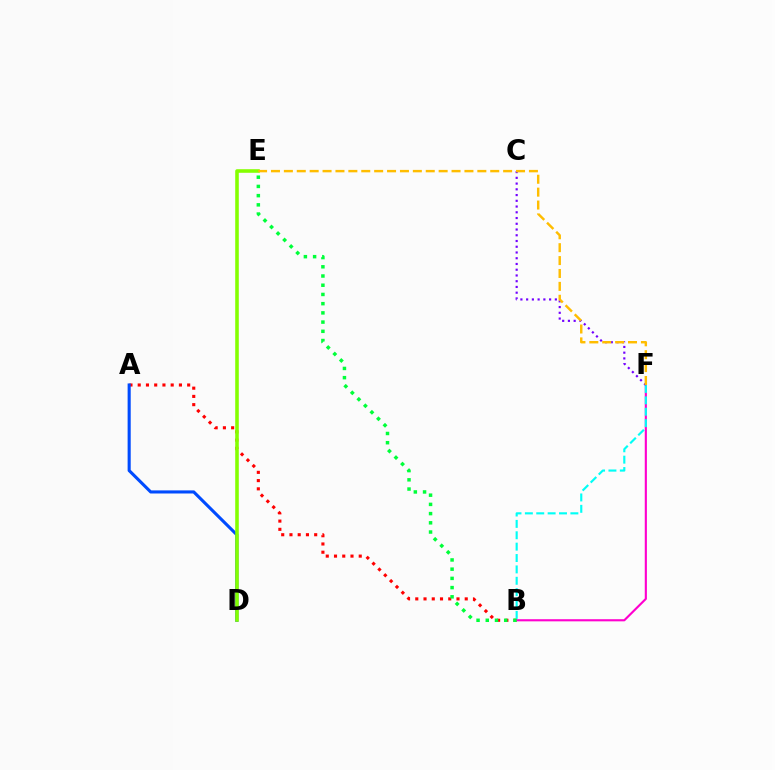{('A', 'B'): [{'color': '#ff0000', 'line_style': 'dotted', 'thickness': 2.24}], ('A', 'D'): [{'color': '#004bff', 'line_style': 'solid', 'thickness': 2.23}], ('B', 'F'): [{'color': '#ff00cf', 'line_style': 'solid', 'thickness': 1.54}, {'color': '#00fff6', 'line_style': 'dashed', 'thickness': 1.55}], ('C', 'F'): [{'color': '#7200ff', 'line_style': 'dotted', 'thickness': 1.56}], ('B', 'E'): [{'color': '#00ff39', 'line_style': 'dotted', 'thickness': 2.5}], ('D', 'E'): [{'color': '#84ff00', 'line_style': 'solid', 'thickness': 2.58}], ('E', 'F'): [{'color': '#ffbd00', 'line_style': 'dashed', 'thickness': 1.75}]}